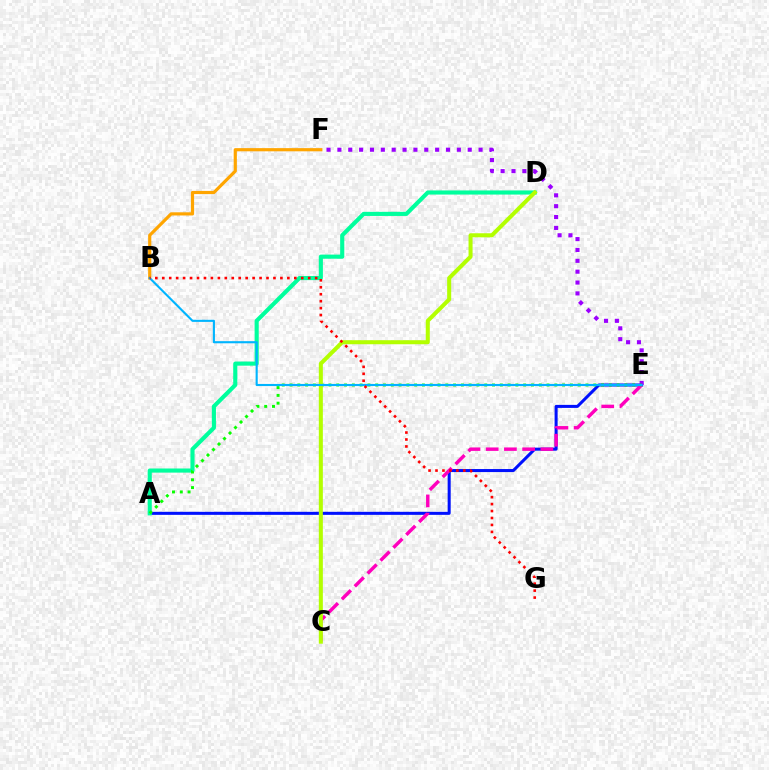{('A', 'E'): [{'color': '#0010ff', 'line_style': 'solid', 'thickness': 2.18}, {'color': '#08ff00', 'line_style': 'dotted', 'thickness': 2.12}], ('C', 'E'): [{'color': '#ff00bd', 'line_style': 'dashed', 'thickness': 2.48}], ('A', 'D'): [{'color': '#00ff9d', 'line_style': 'solid', 'thickness': 2.97}], ('B', 'F'): [{'color': '#ffa500', 'line_style': 'solid', 'thickness': 2.29}], ('E', 'F'): [{'color': '#9b00ff', 'line_style': 'dotted', 'thickness': 2.95}], ('C', 'D'): [{'color': '#b3ff00', 'line_style': 'solid', 'thickness': 2.9}], ('B', 'E'): [{'color': '#00b5ff', 'line_style': 'solid', 'thickness': 1.52}], ('B', 'G'): [{'color': '#ff0000', 'line_style': 'dotted', 'thickness': 1.89}]}